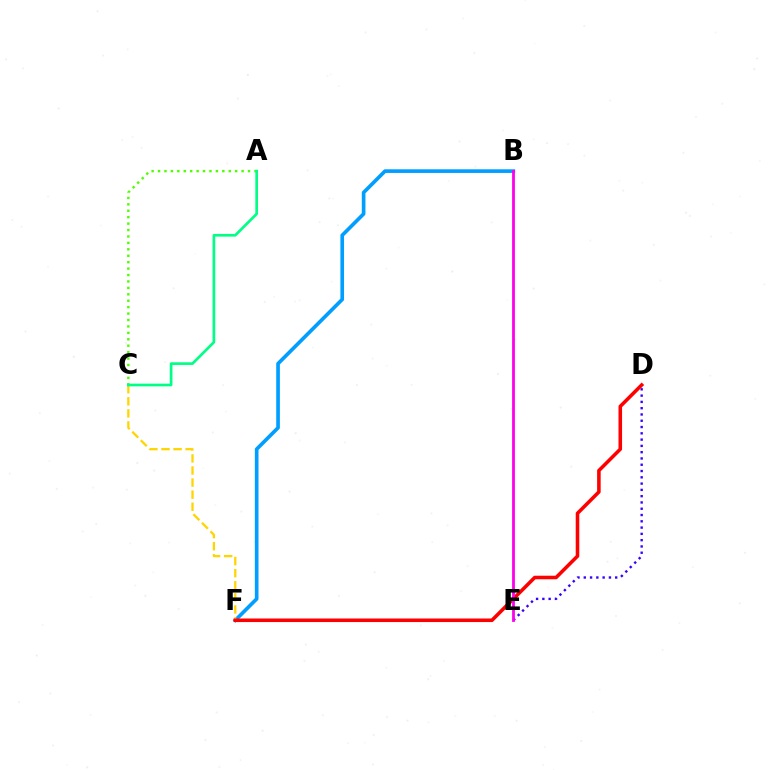{('D', 'E'): [{'color': '#3700ff', 'line_style': 'dotted', 'thickness': 1.71}], ('A', 'C'): [{'color': '#4fff00', 'line_style': 'dotted', 'thickness': 1.75}, {'color': '#00ff86', 'line_style': 'solid', 'thickness': 1.93}], ('B', 'F'): [{'color': '#009eff', 'line_style': 'solid', 'thickness': 2.63}], ('C', 'F'): [{'color': '#ffd500', 'line_style': 'dashed', 'thickness': 1.64}], ('D', 'F'): [{'color': '#ff0000', 'line_style': 'solid', 'thickness': 2.56}], ('B', 'E'): [{'color': '#ff00ed', 'line_style': 'solid', 'thickness': 2.01}]}